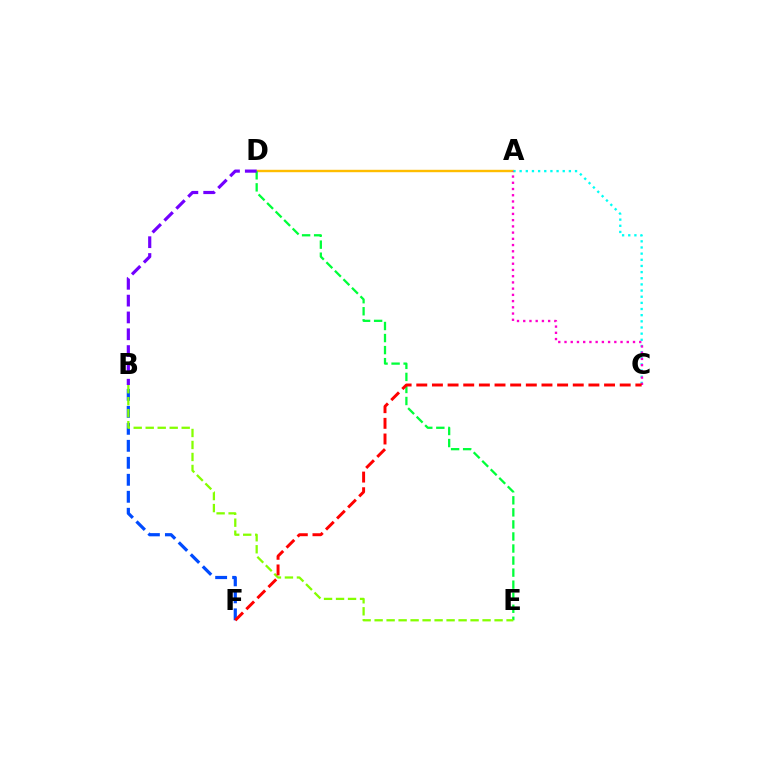{('A', 'D'): [{'color': '#ffbd00', 'line_style': 'solid', 'thickness': 1.73}], ('B', 'F'): [{'color': '#004bff', 'line_style': 'dashed', 'thickness': 2.31}], ('D', 'E'): [{'color': '#00ff39', 'line_style': 'dashed', 'thickness': 1.64}], ('B', 'D'): [{'color': '#7200ff', 'line_style': 'dashed', 'thickness': 2.29}], ('A', 'C'): [{'color': '#00fff6', 'line_style': 'dotted', 'thickness': 1.67}, {'color': '#ff00cf', 'line_style': 'dotted', 'thickness': 1.69}], ('B', 'E'): [{'color': '#84ff00', 'line_style': 'dashed', 'thickness': 1.63}], ('C', 'F'): [{'color': '#ff0000', 'line_style': 'dashed', 'thickness': 2.13}]}